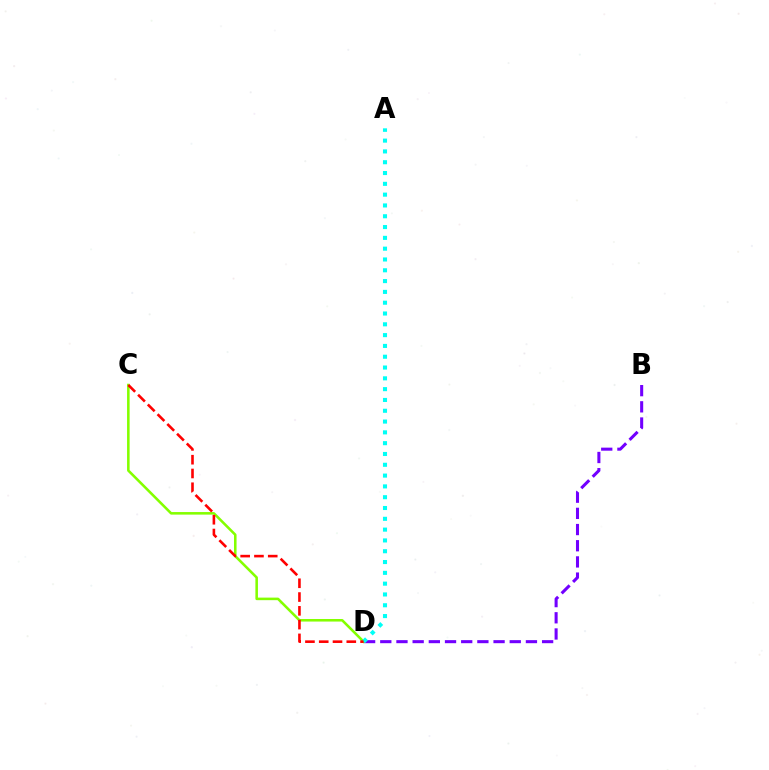{('B', 'D'): [{'color': '#7200ff', 'line_style': 'dashed', 'thickness': 2.2}], ('C', 'D'): [{'color': '#84ff00', 'line_style': 'solid', 'thickness': 1.84}, {'color': '#ff0000', 'line_style': 'dashed', 'thickness': 1.87}], ('A', 'D'): [{'color': '#00fff6', 'line_style': 'dotted', 'thickness': 2.94}]}